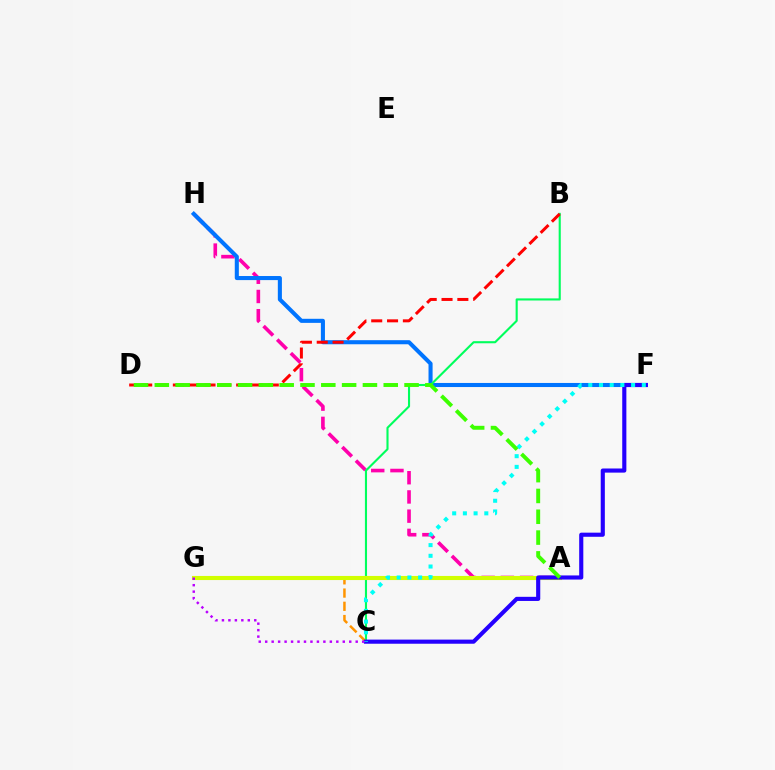{('A', 'H'): [{'color': '#ff00ac', 'line_style': 'dashed', 'thickness': 2.61}], ('F', 'H'): [{'color': '#0074ff', 'line_style': 'solid', 'thickness': 2.93}], ('B', 'C'): [{'color': '#00ff5c', 'line_style': 'solid', 'thickness': 1.52}], ('B', 'D'): [{'color': '#ff0000', 'line_style': 'dashed', 'thickness': 2.15}], ('C', 'G'): [{'color': '#ff9400', 'line_style': 'dashed', 'thickness': 1.8}, {'color': '#b900ff', 'line_style': 'dotted', 'thickness': 1.76}], ('A', 'G'): [{'color': '#d1ff00', 'line_style': 'solid', 'thickness': 2.95}], ('C', 'F'): [{'color': '#2500ff', 'line_style': 'solid', 'thickness': 2.97}, {'color': '#00fff6', 'line_style': 'dotted', 'thickness': 2.91}], ('A', 'D'): [{'color': '#3dff00', 'line_style': 'dashed', 'thickness': 2.83}]}